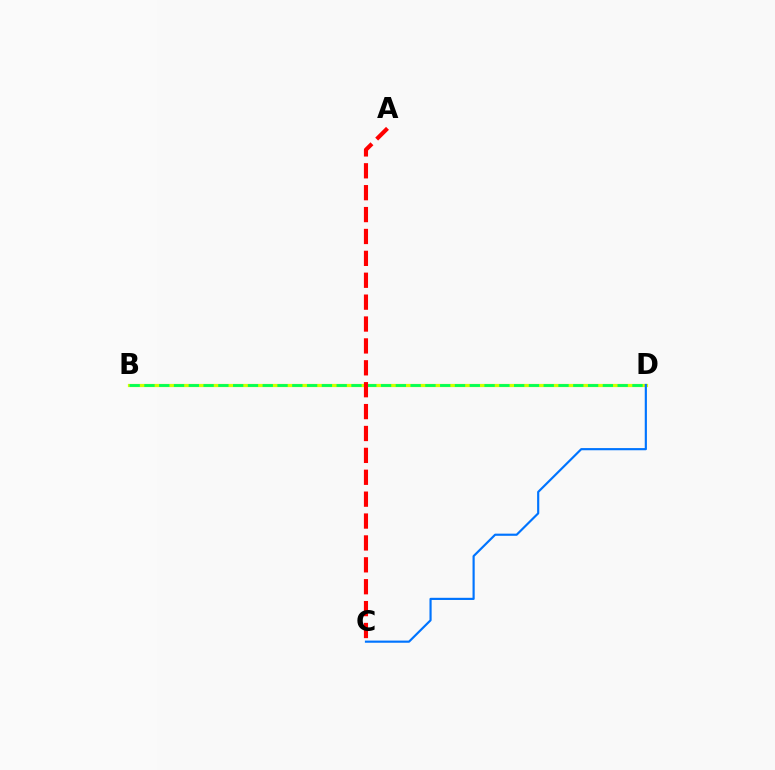{('B', 'D'): [{'color': '#b900ff', 'line_style': 'solid', 'thickness': 1.93}, {'color': '#d1ff00', 'line_style': 'solid', 'thickness': 2.31}, {'color': '#00ff5c', 'line_style': 'dashed', 'thickness': 2.01}], ('C', 'D'): [{'color': '#0074ff', 'line_style': 'solid', 'thickness': 1.56}], ('A', 'C'): [{'color': '#ff0000', 'line_style': 'dashed', 'thickness': 2.97}]}